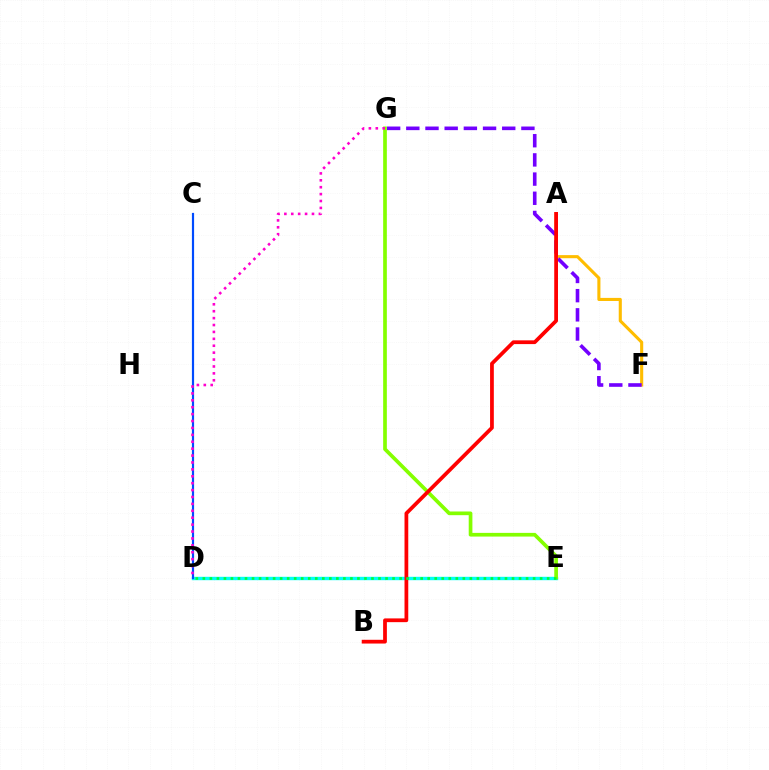{('D', 'E'): [{'color': '#00fff6', 'line_style': 'solid', 'thickness': 2.44}, {'color': '#00ff39', 'line_style': 'dotted', 'thickness': 1.91}], ('A', 'F'): [{'color': '#ffbd00', 'line_style': 'solid', 'thickness': 2.23}], ('F', 'G'): [{'color': '#7200ff', 'line_style': 'dashed', 'thickness': 2.61}], ('E', 'G'): [{'color': '#84ff00', 'line_style': 'solid', 'thickness': 2.66}], ('A', 'B'): [{'color': '#ff0000', 'line_style': 'solid', 'thickness': 2.7}], ('C', 'D'): [{'color': '#004bff', 'line_style': 'solid', 'thickness': 1.58}], ('D', 'G'): [{'color': '#ff00cf', 'line_style': 'dotted', 'thickness': 1.88}]}